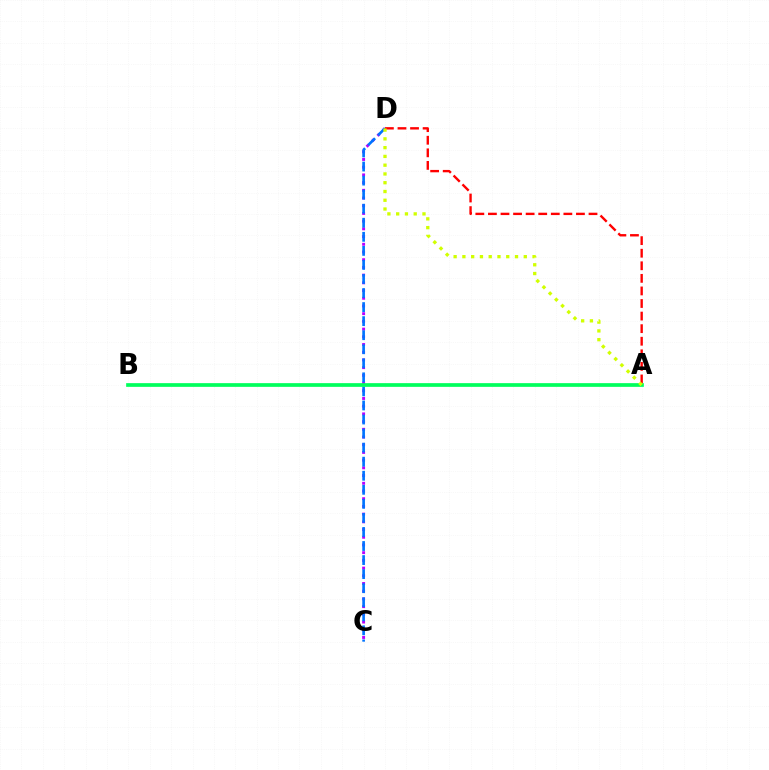{('C', 'D'): [{'color': '#b900ff', 'line_style': 'dotted', 'thickness': 2.09}, {'color': '#0074ff', 'line_style': 'dashed', 'thickness': 1.91}], ('A', 'B'): [{'color': '#00ff5c', 'line_style': 'solid', 'thickness': 2.67}], ('A', 'D'): [{'color': '#ff0000', 'line_style': 'dashed', 'thickness': 1.71}, {'color': '#d1ff00', 'line_style': 'dotted', 'thickness': 2.38}]}